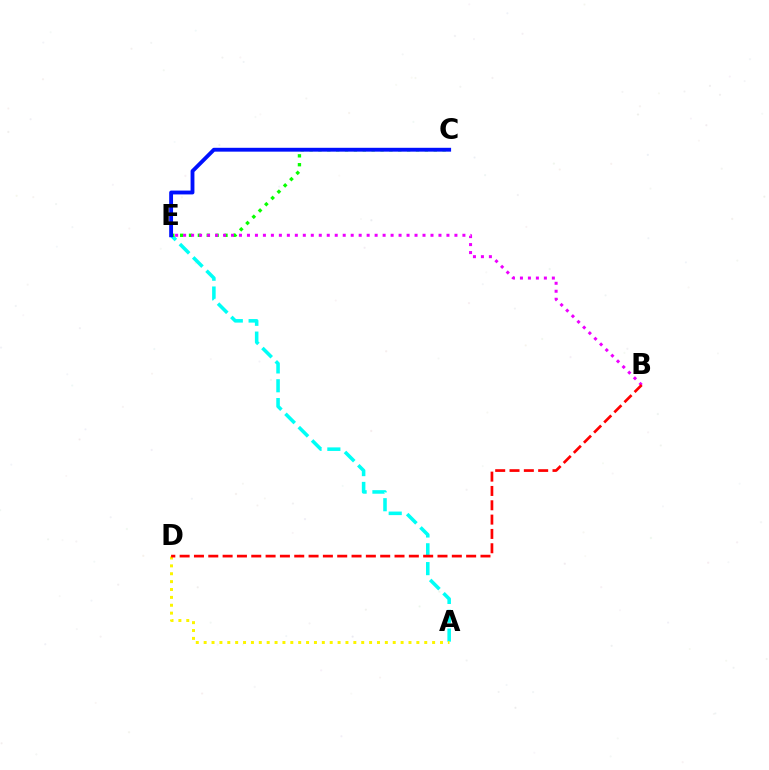{('A', 'E'): [{'color': '#00fff6', 'line_style': 'dashed', 'thickness': 2.56}], ('C', 'E'): [{'color': '#08ff00', 'line_style': 'dotted', 'thickness': 2.41}, {'color': '#0010ff', 'line_style': 'solid', 'thickness': 2.77}], ('B', 'E'): [{'color': '#ee00ff', 'line_style': 'dotted', 'thickness': 2.17}], ('A', 'D'): [{'color': '#fcf500', 'line_style': 'dotted', 'thickness': 2.14}], ('B', 'D'): [{'color': '#ff0000', 'line_style': 'dashed', 'thickness': 1.95}]}